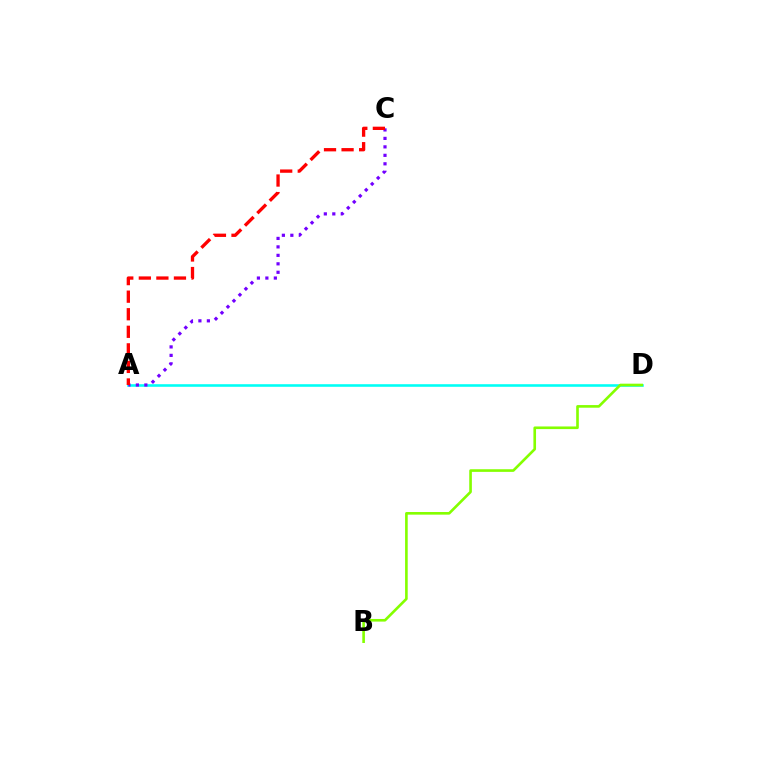{('A', 'D'): [{'color': '#00fff6', 'line_style': 'solid', 'thickness': 1.86}], ('B', 'D'): [{'color': '#84ff00', 'line_style': 'solid', 'thickness': 1.9}], ('A', 'C'): [{'color': '#7200ff', 'line_style': 'dotted', 'thickness': 2.3}, {'color': '#ff0000', 'line_style': 'dashed', 'thickness': 2.39}]}